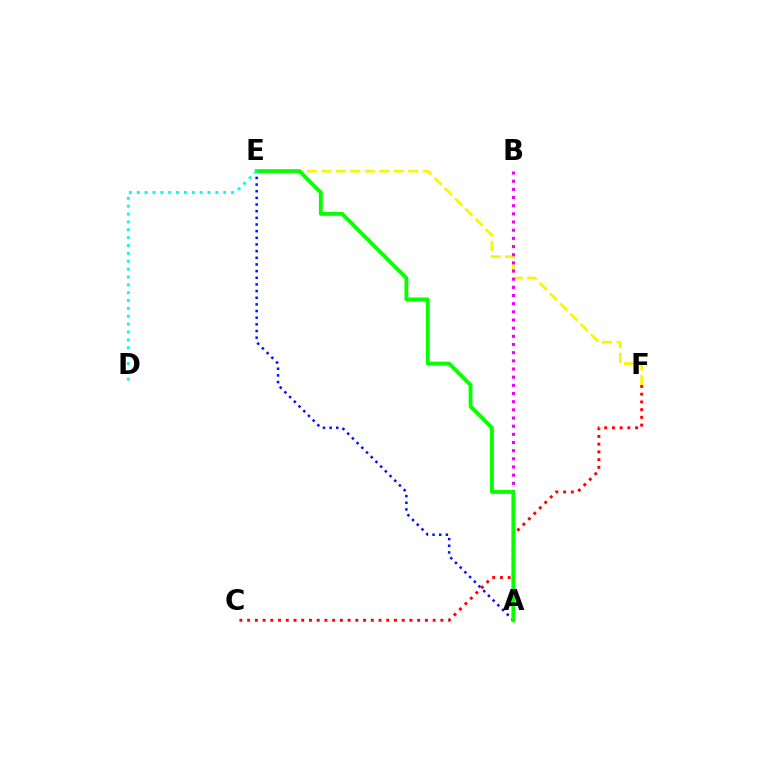{('E', 'F'): [{'color': '#fcf500', 'line_style': 'dashed', 'thickness': 1.97}], ('A', 'B'): [{'color': '#ee00ff', 'line_style': 'dotted', 'thickness': 2.22}], ('A', 'E'): [{'color': '#0010ff', 'line_style': 'dotted', 'thickness': 1.81}, {'color': '#08ff00', 'line_style': 'solid', 'thickness': 2.77}], ('C', 'F'): [{'color': '#ff0000', 'line_style': 'dotted', 'thickness': 2.1}], ('D', 'E'): [{'color': '#00fff6', 'line_style': 'dotted', 'thickness': 2.14}]}